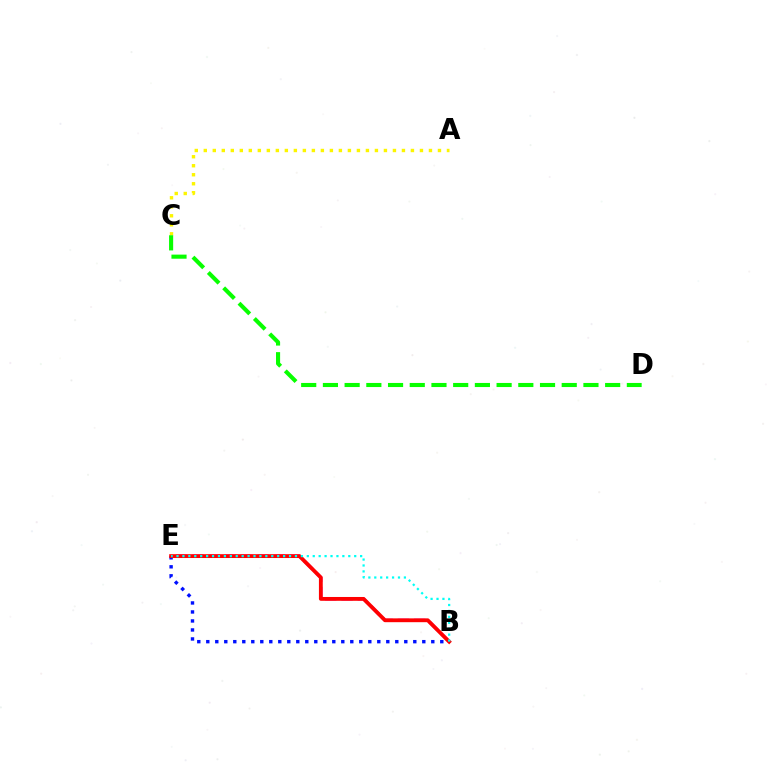{('B', 'E'): [{'color': '#0010ff', 'line_style': 'dotted', 'thickness': 2.45}, {'color': '#ee00ff', 'line_style': 'dashed', 'thickness': 2.21}, {'color': '#ff0000', 'line_style': 'solid', 'thickness': 2.75}, {'color': '#00fff6', 'line_style': 'dotted', 'thickness': 1.61}], ('A', 'C'): [{'color': '#fcf500', 'line_style': 'dotted', 'thickness': 2.45}], ('C', 'D'): [{'color': '#08ff00', 'line_style': 'dashed', 'thickness': 2.95}]}